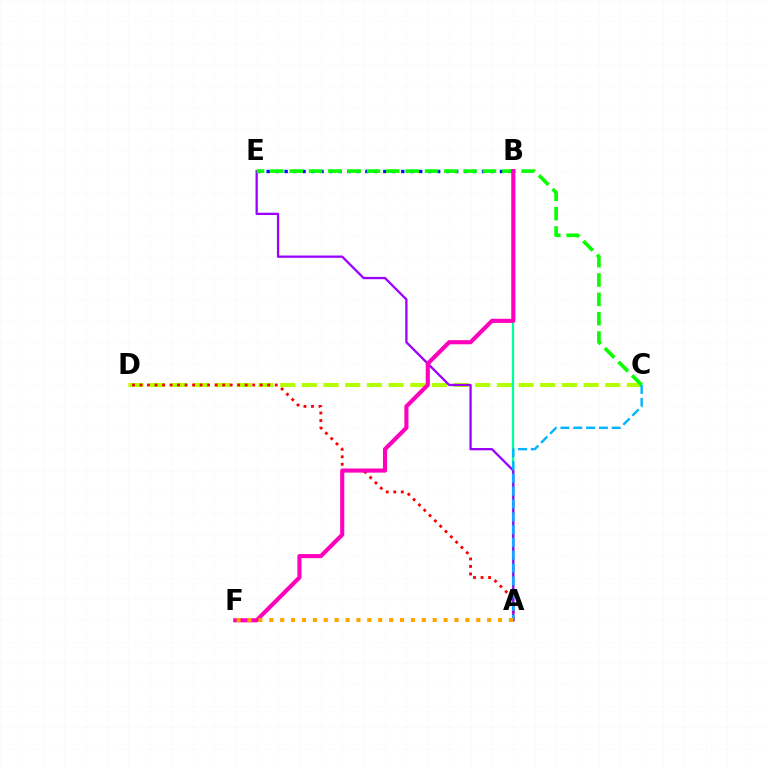{('C', 'D'): [{'color': '#b3ff00', 'line_style': 'dashed', 'thickness': 2.94}], ('A', 'B'): [{'color': '#00ff9d', 'line_style': 'solid', 'thickness': 1.61}], ('B', 'E'): [{'color': '#0010ff', 'line_style': 'dotted', 'thickness': 2.44}], ('A', 'D'): [{'color': '#ff0000', 'line_style': 'dotted', 'thickness': 2.04}], ('A', 'E'): [{'color': '#9b00ff', 'line_style': 'solid', 'thickness': 1.65}], ('C', 'E'): [{'color': '#08ff00', 'line_style': 'dashed', 'thickness': 2.63}], ('B', 'F'): [{'color': '#ff00bd', 'line_style': 'solid', 'thickness': 2.97}], ('A', 'C'): [{'color': '#00b5ff', 'line_style': 'dashed', 'thickness': 1.74}], ('A', 'F'): [{'color': '#ffa500', 'line_style': 'dotted', 'thickness': 2.96}]}